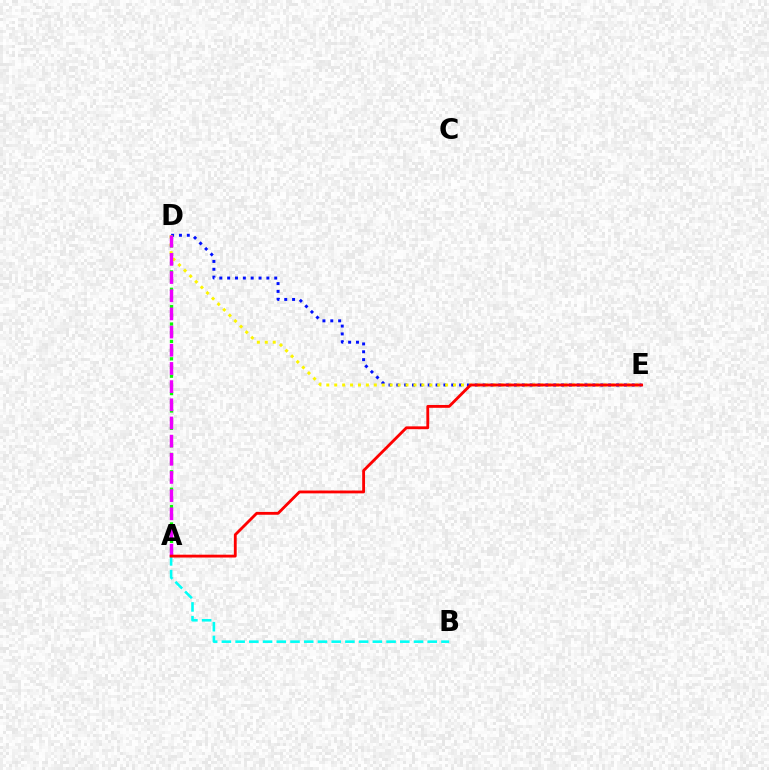{('D', 'E'): [{'color': '#0010ff', 'line_style': 'dotted', 'thickness': 2.13}, {'color': '#fcf500', 'line_style': 'dotted', 'thickness': 2.15}], ('A', 'D'): [{'color': '#08ff00', 'line_style': 'dotted', 'thickness': 2.36}, {'color': '#ee00ff', 'line_style': 'dashed', 'thickness': 2.47}], ('A', 'B'): [{'color': '#00fff6', 'line_style': 'dashed', 'thickness': 1.86}], ('A', 'E'): [{'color': '#ff0000', 'line_style': 'solid', 'thickness': 2.04}]}